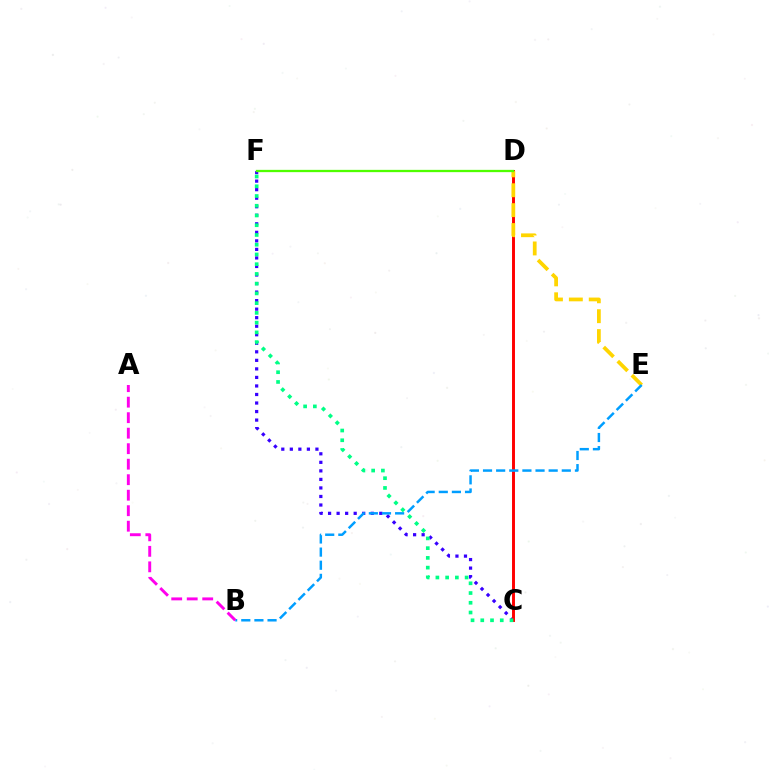{('C', 'F'): [{'color': '#3700ff', 'line_style': 'dotted', 'thickness': 2.32}, {'color': '#00ff86', 'line_style': 'dotted', 'thickness': 2.65}], ('C', 'D'): [{'color': '#ff0000', 'line_style': 'solid', 'thickness': 2.12}], ('D', 'E'): [{'color': '#ffd500', 'line_style': 'dashed', 'thickness': 2.7}], ('B', 'E'): [{'color': '#009eff', 'line_style': 'dashed', 'thickness': 1.78}], ('D', 'F'): [{'color': '#4fff00', 'line_style': 'solid', 'thickness': 1.65}], ('A', 'B'): [{'color': '#ff00ed', 'line_style': 'dashed', 'thickness': 2.11}]}